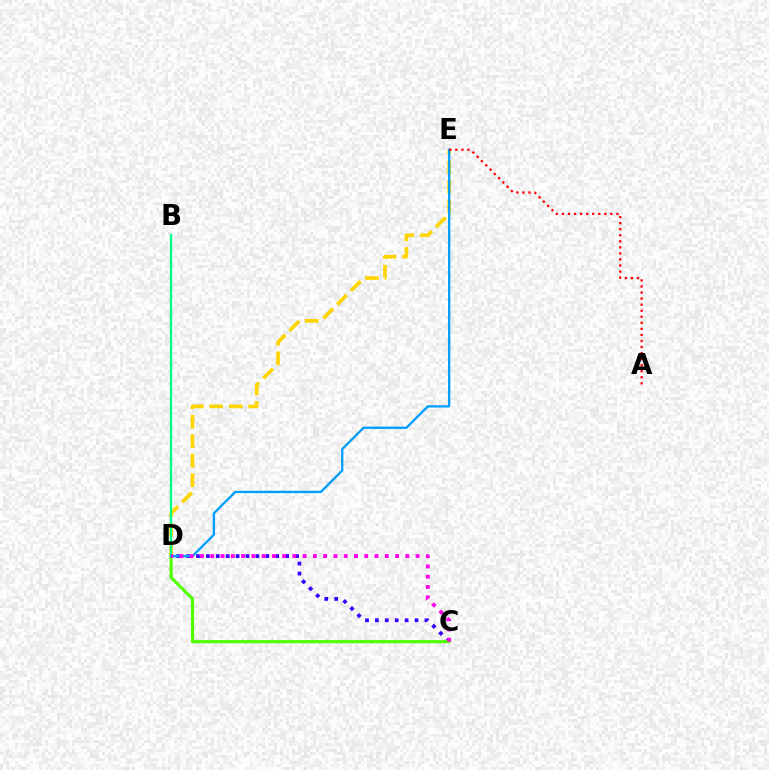{('C', 'D'): [{'color': '#3700ff', 'line_style': 'dotted', 'thickness': 2.69}, {'color': '#4fff00', 'line_style': 'solid', 'thickness': 2.27}, {'color': '#ff00ed', 'line_style': 'dotted', 'thickness': 2.79}], ('D', 'E'): [{'color': '#ffd500', 'line_style': 'dashed', 'thickness': 2.65}, {'color': '#009eff', 'line_style': 'solid', 'thickness': 1.67}], ('B', 'D'): [{'color': '#00ff86', 'line_style': 'solid', 'thickness': 1.66}], ('A', 'E'): [{'color': '#ff0000', 'line_style': 'dotted', 'thickness': 1.64}]}